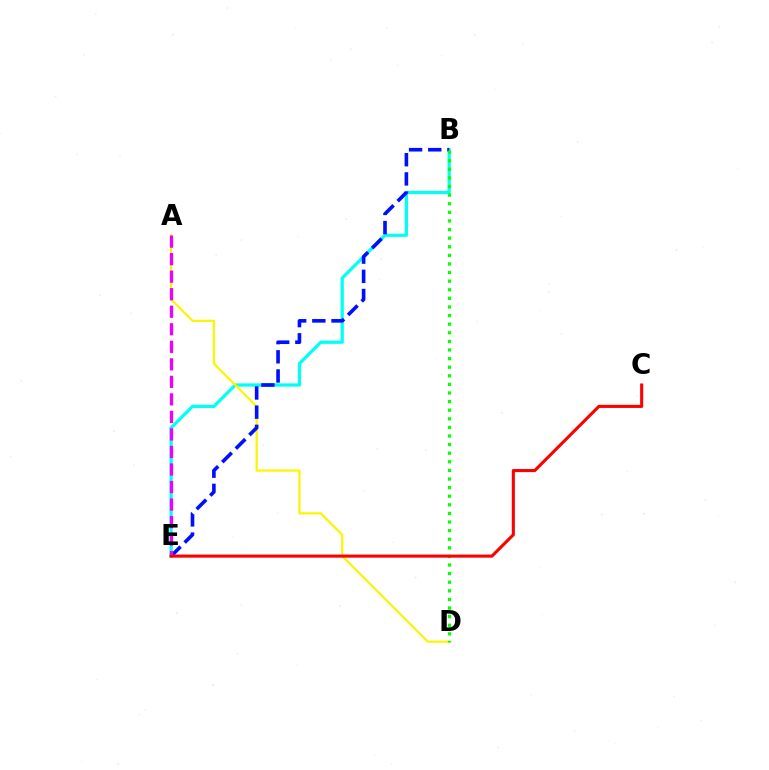{('B', 'E'): [{'color': '#00fff6', 'line_style': 'solid', 'thickness': 2.34}, {'color': '#0010ff', 'line_style': 'dashed', 'thickness': 2.61}], ('A', 'D'): [{'color': '#fcf500', 'line_style': 'solid', 'thickness': 1.59}], ('B', 'D'): [{'color': '#08ff00', 'line_style': 'dotted', 'thickness': 2.34}], ('A', 'E'): [{'color': '#ee00ff', 'line_style': 'dashed', 'thickness': 2.38}], ('C', 'E'): [{'color': '#ff0000', 'line_style': 'solid', 'thickness': 2.22}]}